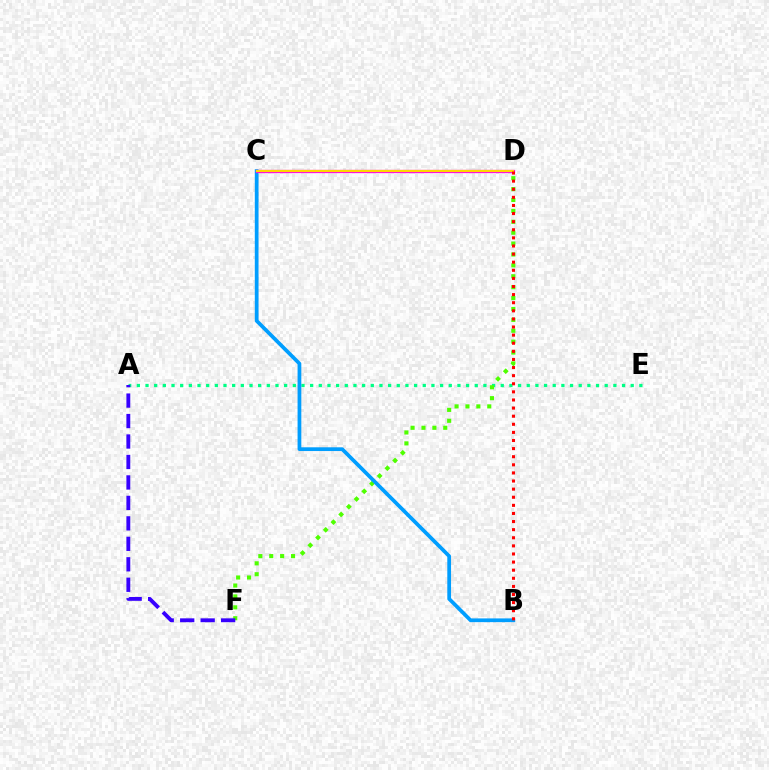{('A', 'E'): [{'color': '#00ff86', 'line_style': 'dotted', 'thickness': 2.35}], ('D', 'F'): [{'color': '#4fff00', 'line_style': 'dotted', 'thickness': 2.96}], ('A', 'F'): [{'color': '#3700ff', 'line_style': 'dashed', 'thickness': 2.78}], ('B', 'C'): [{'color': '#009eff', 'line_style': 'solid', 'thickness': 2.69}], ('C', 'D'): [{'color': '#ff00ed', 'line_style': 'solid', 'thickness': 2.35}, {'color': '#ffd500', 'line_style': 'solid', 'thickness': 1.57}], ('B', 'D'): [{'color': '#ff0000', 'line_style': 'dotted', 'thickness': 2.2}]}